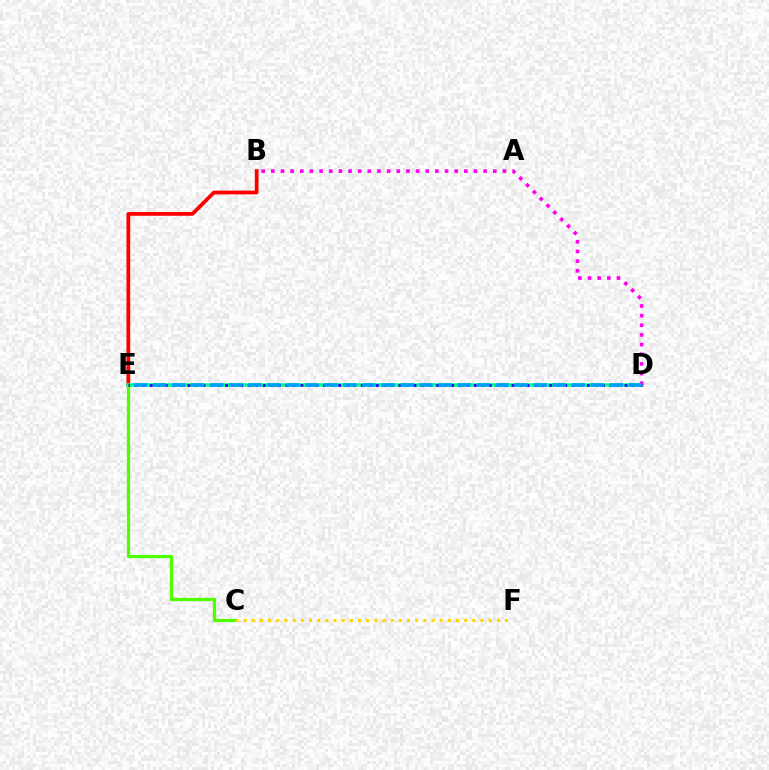{('B', 'E'): [{'color': '#ff0000', 'line_style': 'solid', 'thickness': 2.7}], ('D', 'E'): [{'color': '#00ff86', 'line_style': 'solid', 'thickness': 2.56}, {'color': '#3700ff', 'line_style': 'dotted', 'thickness': 2.05}, {'color': '#009eff', 'line_style': 'dashed', 'thickness': 2.59}], ('C', 'E'): [{'color': '#4fff00', 'line_style': 'solid', 'thickness': 2.35}], ('C', 'F'): [{'color': '#ffd500', 'line_style': 'dotted', 'thickness': 2.22}], ('B', 'D'): [{'color': '#ff00ed', 'line_style': 'dotted', 'thickness': 2.62}]}